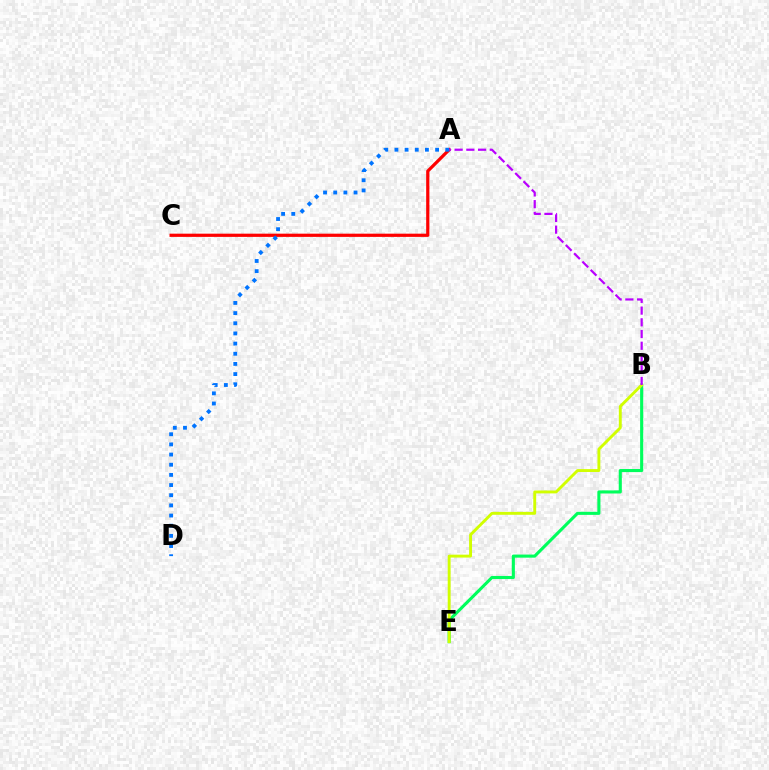{('A', 'C'): [{'color': '#ff0000', 'line_style': 'solid', 'thickness': 2.31}], ('B', 'E'): [{'color': '#00ff5c', 'line_style': 'solid', 'thickness': 2.23}, {'color': '#d1ff00', 'line_style': 'solid', 'thickness': 2.09}], ('A', 'B'): [{'color': '#b900ff', 'line_style': 'dashed', 'thickness': 1.59}], ('A', 'D'): [{'color': '#0074ff', 'line_style': 'dotted', 'thickness': 2.76}]}